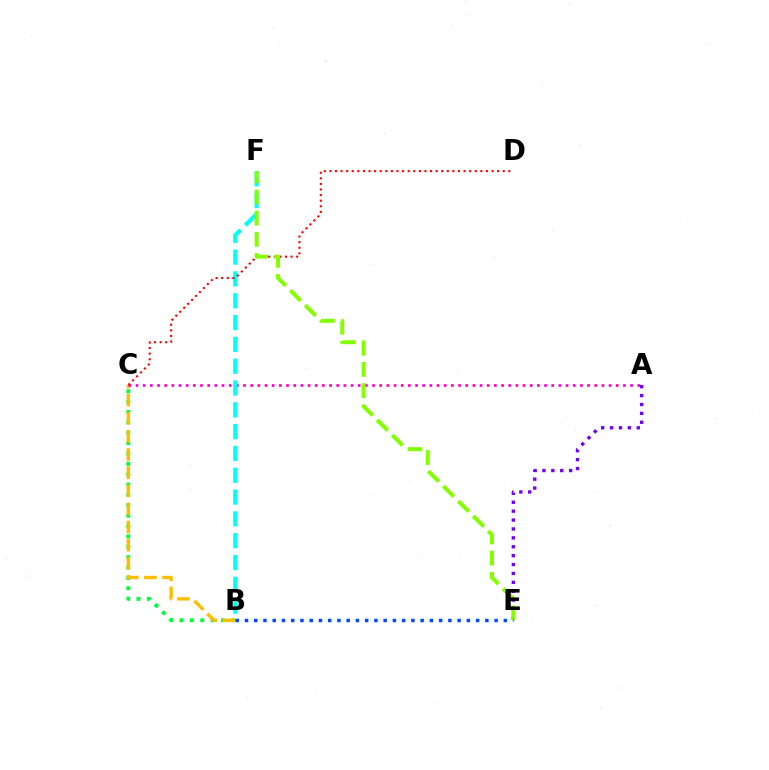{('B', 'C'): [{'color': '#00ff39', 'line_style': 'dotted', 'thickness': 2.82}, {'color': '#ffbd00', 'line_style': 'dashed', 'thickness': 2.46}], ('A', 'C'): [{'color': '#ff00cf', 'line_style': 'dotted', 'thickness': 1.95}], ('A', 'E'): [{'color': '#7200ff', 'line_style': 'dotted', 'thickness': 2.42}], ('B', 'F'): [{'color': '#00fff6', 'line_style': 'dashed', 'thickness': 2.96}], ('C', 'D'): [{'color': '#ff0000', 'line_style': 'dotted', 'thickness': 1.52}], ('E', 'F'): [{'color': '#84ff00', 'line_style': 'dashed', 'thickness': 2.88}], ('B', 'E'): [{'color': '#004bff', 'line_style': 'dotted', 'thickness': 2.51}]}